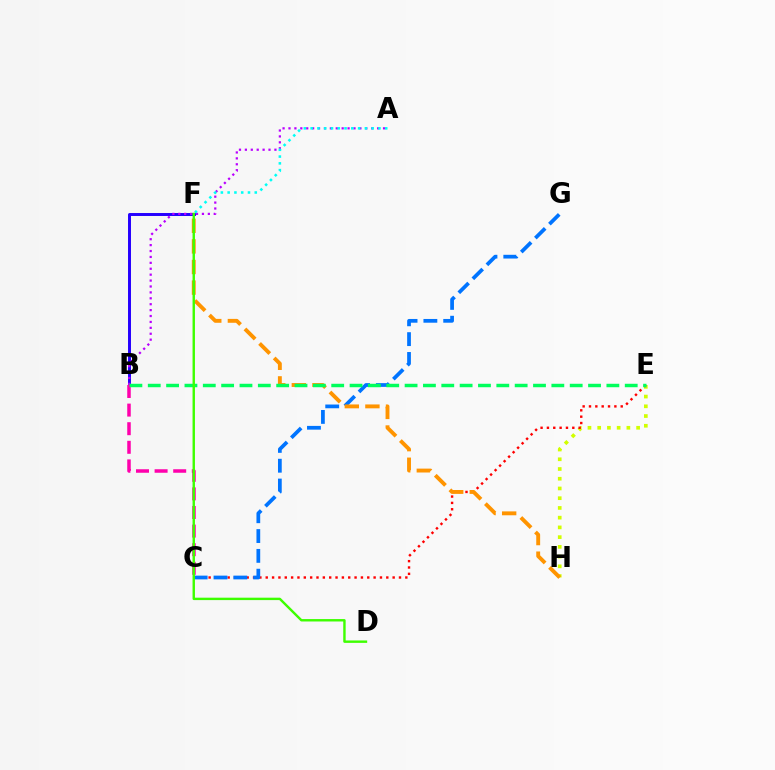{('E', 'H'): [{'color': '#d1ff00', 'line_style': 'dotted', 'thickness': 2.64}], ('C', 'E'): [{'color': '#ff0000', 'line_style': 'dotted', 'thickness': 1.72}], ('B', 'F'): [{'color': '#2500ff', 'line_style': 'solid', 'thickness': 2.13}], ('C', 'G'): [{'color': '#0074ff', 'line_style': 'dashed', 'thickness': 2.69}], ('A', 'B'): [{'color': '#b900ff', 'line_style': 'dotted', 'thickness': 1.61}], ('A', 'F'): [{'color': '#00fff6', 'line_style': 'dotted', 'thickness': 1.84}], ('F', 'H'): [{'color': '#ff9400', 'line_style': 'dashed', 'thickness': 2.8}], ('B', 'C'): [{'color': '#ff00ac', 'line_style': 'dashed', 'thickness': 2.53}], ('B', 'E'): [{'color': '#00ff5c', 'line_style': 'dashed', 'thickness': 2.49}], ('D', 'F'): [{'color': '#3dff00', 'line_style': 'solid', 'thickness': 1.73}]}